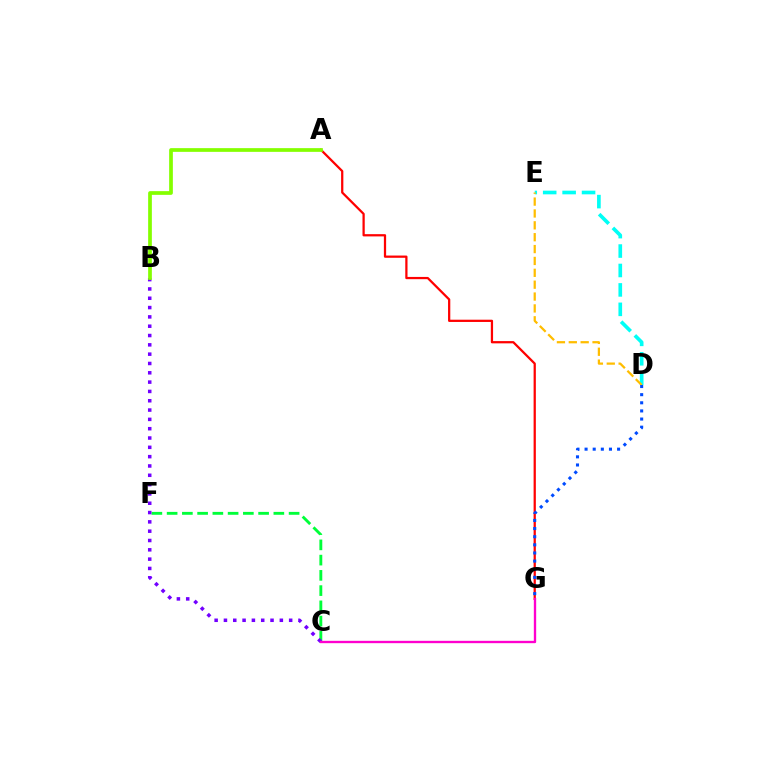{('C', 'F'): [{'color': '#00ff39', 'line_style': 'dashed', 'thickness': 2.07}], ('D', 'E'): [{'color': '#00fff6', 'line_style': 'dashed', 'thickness': 2.64}, {'color': '#ffbd00', 'line_style': 'dashed', 'thickness': 1.61}], ('A', 'G'): [{'color': '#ff0000', 'line_style': 'solid', 'thickness': 1.62}], ('B', 'C'): [{'color': '#7200ff', 'line_style': 'dotted', 'thickness': 2.53}], ('C', 'G'): [{'color': '#ff00cf', 'line_style': 'solid', 'thickness': 1.69}], ('D', 'G'): [{'color': '#004bff', 'line_style': 'dotted', 'thickness': 2.21}], ('A', 'B'): [{'color': '#84ff00', 'line_style': 'solid', 'thickness': 2.68}]}